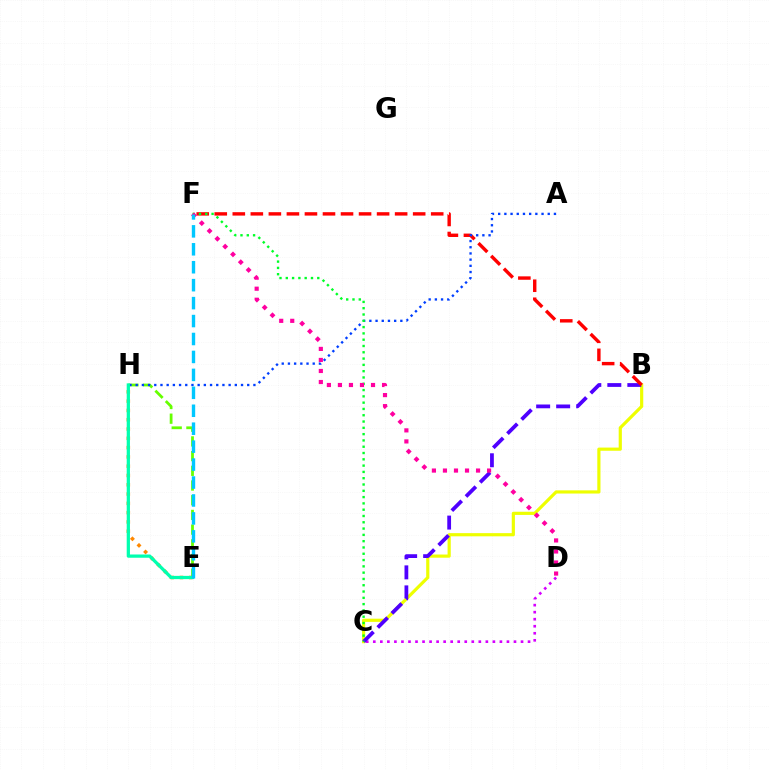{('B', 'C'): [{'color': '#eeff00', 'line_style': 'solid', 'thickness': 2.29}, {'color': '#4f00ff', 'line_style': 'dashed', 'thickness': 2.72}], ('C', 'D'): [{'color': '#d600ff', 'line_style': 'dotted', 'thickness': 1.91}], ('E', 'H'): [{'color': '#66ff00', 'line_style': 'dashed', 'thickness': 2.0}, {'color': '#ff8800', 'line_style': 'dotted', 'thickness': 2.52}, {'color': '#00ffaf', 'line_style': 'solid', 'thickness': 2.34}], ('B', 'F'): [{'color': '#ff0000', 'line_style': 'dashed', 'thickness': 2.45}], ('A', 'H'): [{'color': '#003fff', 'line_style': 'dotted', 'thickness': 1.68}], ('C', 'F'): [{'color': '#00ff27', 'line_style': 'dotted', 'thickness': 1.71}], ('D', 'F'): [{'color': '#ff00a0', 'line_style': 'dotted', 'thickness': 3.0}], ('E', 'F'): [{'color': '#00c7ff', 'line_style': 'dashed', 'thickness': 2.44}]}